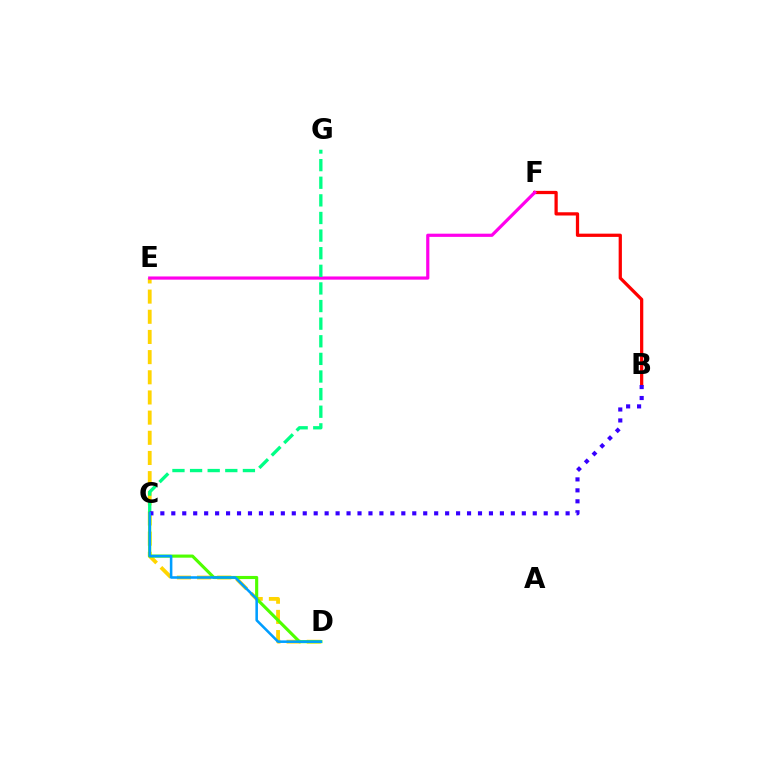{('D', 'E'): [{'color': '#ffd500', 'line_style': 'dashed', 'thickness': 2.74}], ('B', 'F'): [{'color': '#ff0000', 'line_style': 'solid', 'thickness': 2.34}], ('E', 'F'): [{'color': '#ff00ed', 'line_style': 'solid', 'thickness': 2.3}], ('C', 'G'): [{'color': '#00ff86', 'line_style': 'dashed', 'thickness': 2.39}], ('C', 'D'): [{'color': '#4fff00', 'line_style': 'solid', 'thickness': 2.25}, {'color': '#009eff', 'line_style': 'solid', 'thickness': 1.84}], ('B', 'C'): [{'color': '#3700ff', 'line_style': 'dotted', 'thickness': 2.98}]}